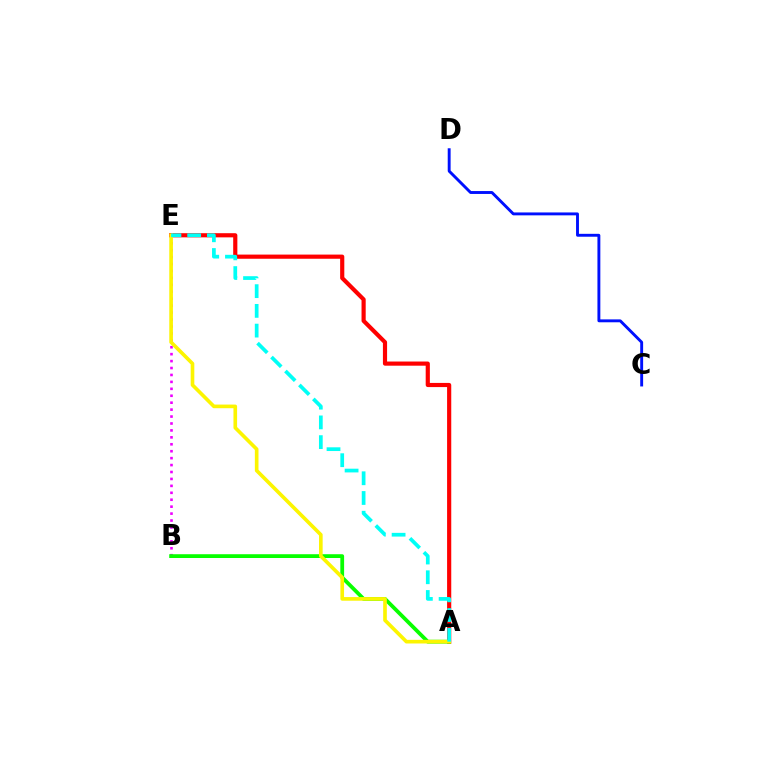{('A', 'E'): [{'color': '#ff0000', 'line_style': 'solid', 'thickness': 3.0}, {'color': '#fcf500', 'line_style': 'solid', 'thickness': 2.62}, {'color': '#00fff6', 'line_style': 'dashed', 'thickness': 2.68}], ('B', 'E'): [{'color': '#ee00ff', 'line_style': 'dotted', 'thickness': 1.88}], ('C', 'D'): [{'color': '#0010ff', 'line_style': 'solid', 'thickness': 2.09}], ('A', 'B'): [{'color': '#08ff00', 'line_style': 'solid', 'thickness': 2.72}]}